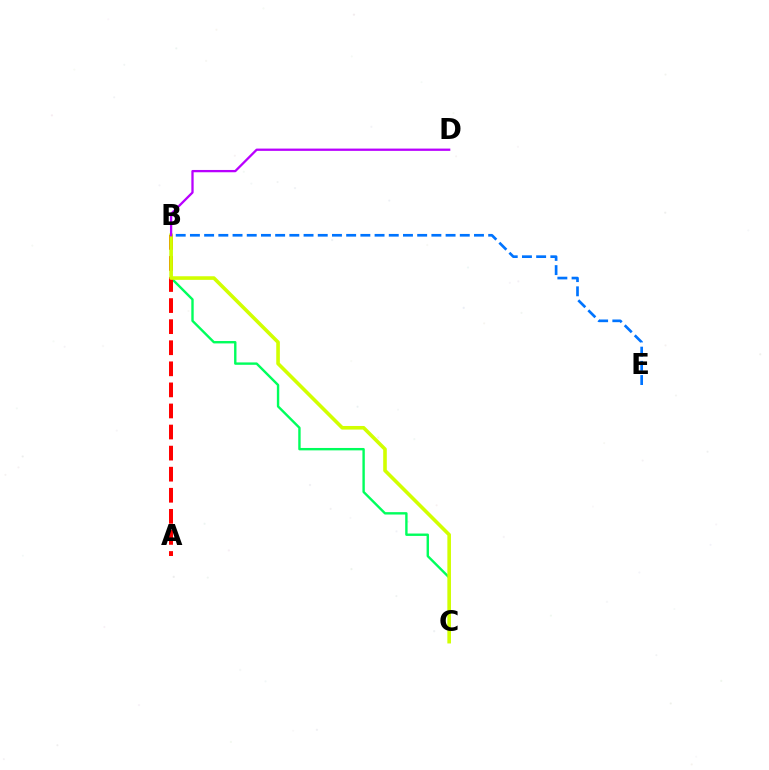{('B', 'C'): [{'color': '#00ff5c', 'line_style': 'solid', 'thickness': 1.72}, {'color': '#d1ff00', 'line_style': 'solid', 'thickness': 2.59}], ('B', 'E'): [{'color': '#0074ff', 'line_style': 'dashed', 'thickness': 1.93}], ('A', 'B'): [{'color': '#ff0000', 'line_style': 'dashed', 'thickness': 2.86}], ('B', 'D'): [{'color': '#b900ff', 'line_style': 'solid', 'thickness': 1.65}]}